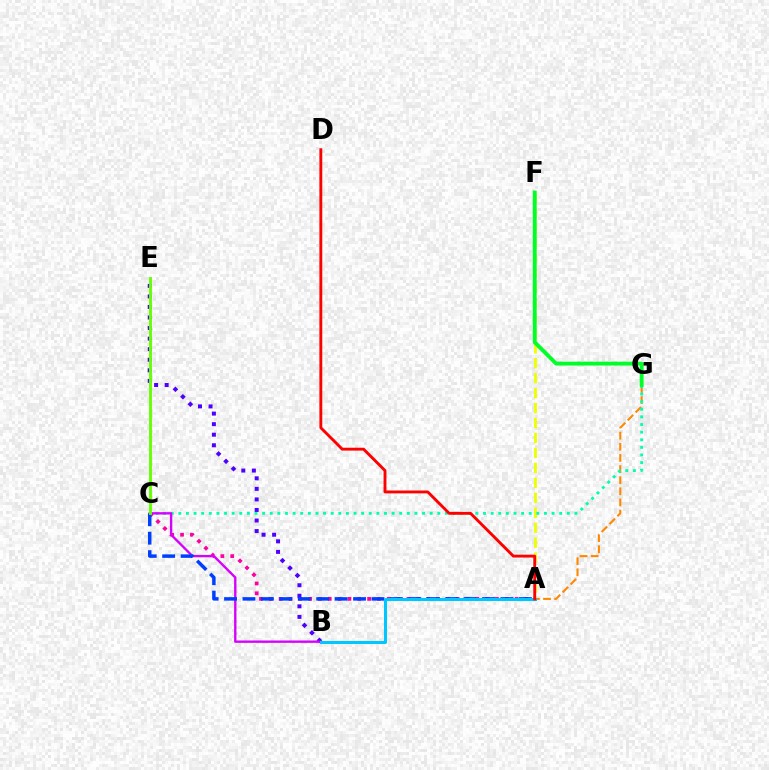{('A', 'G'): [{'color': '#ff8800', 'line_style': 'dashed', 'thickness': 1.51}], ('A', 'F'): [{'color': '#eeff00', 'line_style': 'dashed', 'thickness': 2.03}], ('C', 'G'): [{'color': '#00ffaf', 'line_style': 'dotted', 'thickness': 2.07}], ('A', 'C'): [{'color': '#ff00a0', 'line_style': 'dotted', 'thickness': 2.67}, {'color': '#003fff', 'line_style': 'dashed', 'thickness': 2.5}], ('B', 'E'): [{'color': '#4f00ff', 'line_style': 'dotted', 'thickness': 2.87}], ('F', 'G'): [{'color': '#00ff27', 'line_style': 'solid', 'thickness': 2.77}], ('B', 'C'): [{'color': '#d600ff', 'line_style': 'solid', 'thickness': 1.7}], ('A', 'B'): [{'color': '#00c7ff', 'line_style': 'solid', 'thickness': 2.17}], ('A', 'D'): [{'color': '#ff0000', 'line_style': 'solid', 'thickness': 2.07}], ('C', 'E'): [{'color': '#66ff00', 'line_style': 'solid', 'thickness': 2.07}]}